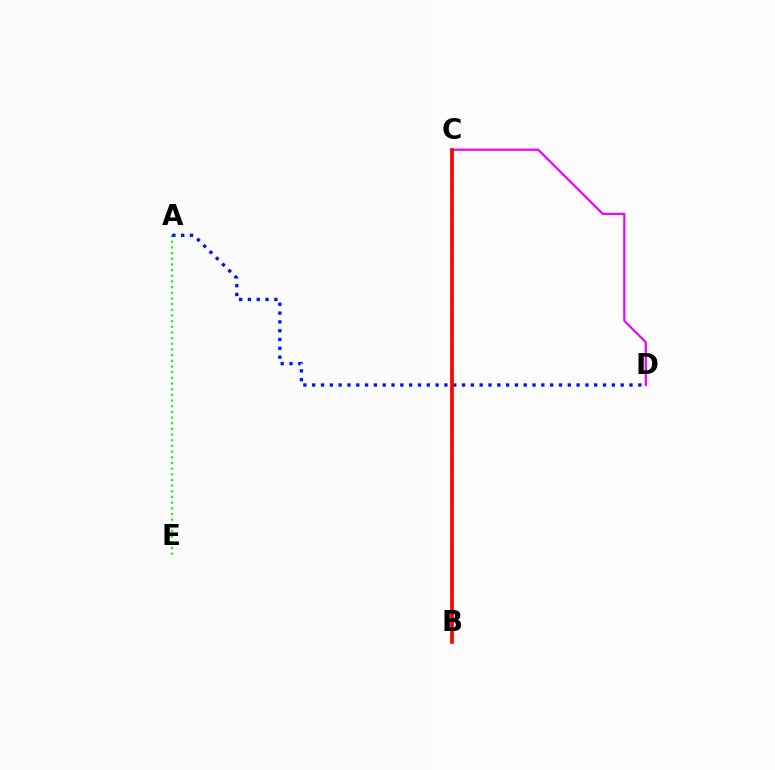{('A', 'E'): [{'color': '#08ff00', 'line_style': 'dotted', 'thickness': 1.54}], ('B', 'C'): [{'color': '#00fff6', 'line_style': 'dotted', 'thickness': 2.57}, {'color': '#fcf500', 'line_style': 'dashed', 'thickness': 2.68}, {'color': '#ff0000', 'line_style': 'solid', 'thickness': 2.61}], ('A', 'D'): [{'color': '#0010ff', 'line_style': 'dotted', 'thickness': 2.39}], ('C', 'D'): [{'color': '#ee00ff', 'line_style': 'solid', 'thickness': 1.57}]}